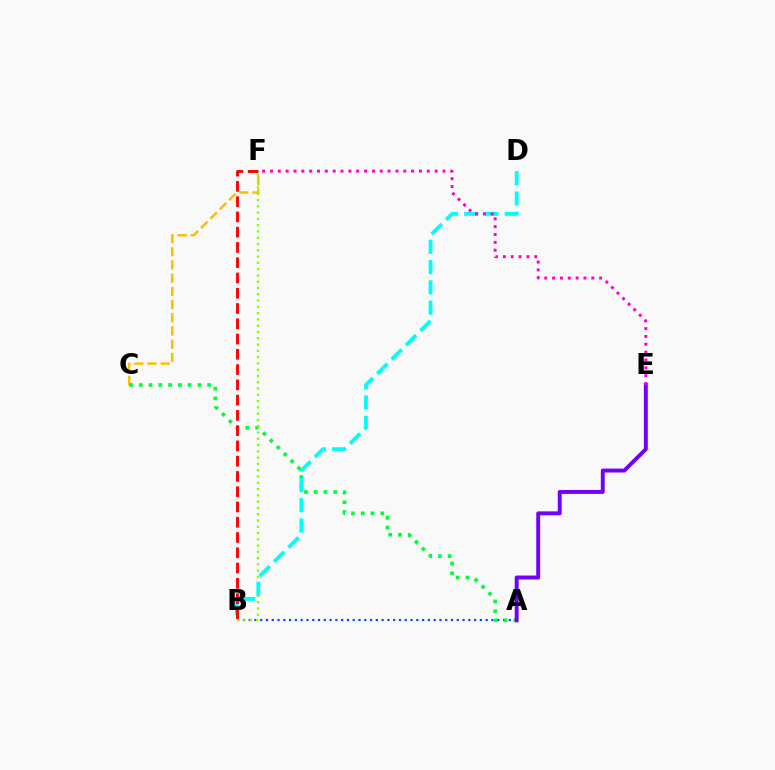{('C', 'F'): [{'color': '#ffbd00', 'line_style': 'dashed', 'thickness': 1.79}], ('A', 'B'): [{'color': '#004bff', 'line_style': 'dotted', 'thickness': 1.57}], ('A', 'C'): [{'color': '#00ff39', 'line_style': 'dotted', 'thickness': 2.65}], ('A', 'E'): [{'color': '#7200ff', 'line_style': 'solid', 'thickness': 2.83}], ('B', 'F'): [{'color': '#84ff00', 'line_style': 'dotted', 'thickness': 1.71}, {'color': '#ff0000', 'line_style': 'dashed', 'thickness': 2.07}], ('B', 'D'): [{'color': '#00fff6', 'line_style': 'dashed', 'thickness': 2.76}], ('E', 'F'): [{'color': '#ff00cf', 'line_style': 'dotted', 'thickness': 2.13}]}